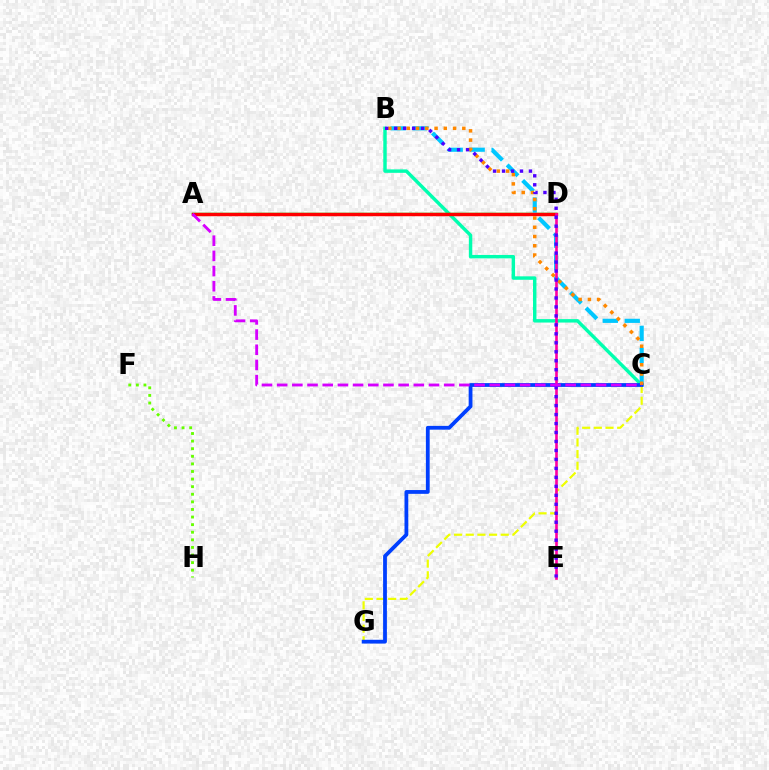{('B', 'C'): [{'color': '#00ffaf', 'line_style': 'solid', 'thickness': 2.47}, {'color': '#00c7ff', 'line_style': 'dashed', 'thickness': 2.98}, {'color': '#ff8800', 'line_style': 'dotted', 'thickness': 2.51}], ('C', 'G'): [{'color': '#eeff00', 'line_style': 'dashed', 'thickness': 1.58}, {'color': '#003fff', 'line_style': 'solid', 'thickness': 2.73}], ('A', 'D'): [{'color': '#00ff27', 'line_style': 'solid', 'thickness': 1.79}, {'color': '#ff0000', 'line_style': 'solid', 'thickness': 2.47}], ('F', 'H'): [{'color': '#66ff00', 'line_style': 'dotted', 'thickness': 2.06}], ('D', 'E'): [{'color': '#ff00a0', 'line_style': 'solid', 'thickness': 1.89}], ('B', 'E'): [{'color': '#4f00ff', 'line_style': 'dotted', 'thickness': 2.44}], ('A', 'C'): [{'color': '#d600ff', 'line_style': 'dashed', 'thickness': 2.06}]}